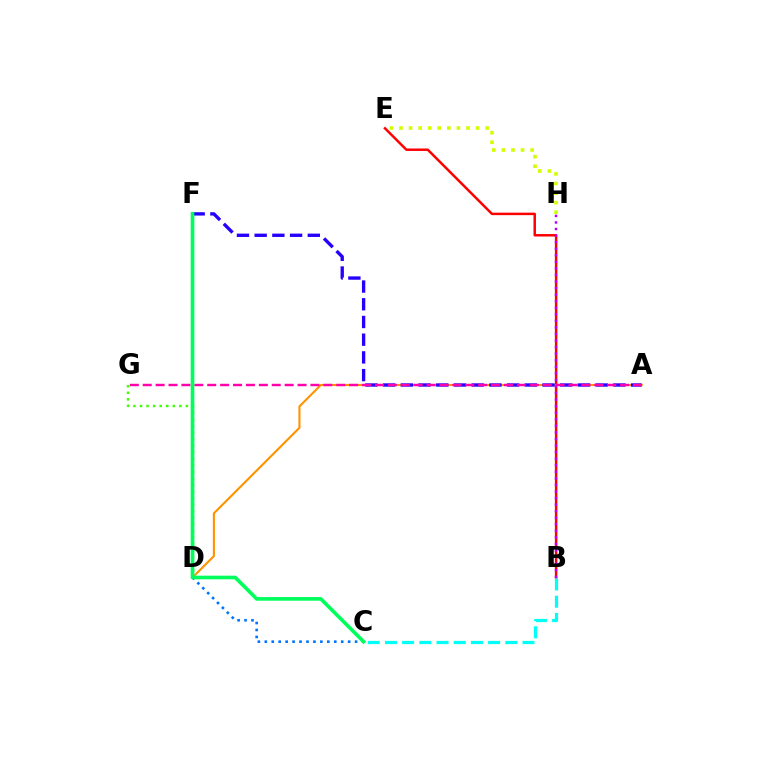{('B', 'E'): [{'color': '#ff0000', 'line_style': 'solid', 'thickness': 1.78}], ('C', 'D'): [{'color': '#0074ff', 'line_style': 'dotted', 'thickness': 1.89}], ('A', 'D'): [{'color': '#ff9400', 'line_style': 'solid', 'thickness': 1.53}], ('A', 'F'): [{'color': '#2500ff', 'line_style': 'dashed', 'thickness': 2.41}], ('B', 'H'): [{'color': '#b900ff', 'line_style': 'dotted', 'thickness': 1.78}], ('E', 'H'): [{'color': '#d1ff00', 'line_style': 'dotted', 'thickness': 2.6}], ('D', 'G'): [{'color': '#3dff00', 'line_style': 'dotted', 'thickness': 1.78}], ('B', 'C'): [{'color': '#00fff6', 'line_style': 'dashed', 'thickness': 2.34}], ('A', 'G'): [{'color': '#ff00ac', 'line_style': 'dashed', 'thickness': 1.75}], ('C', 'F'): [{'color': '#00ff5c', 'line_style': 'solid', 'thickness': 2.63}]}